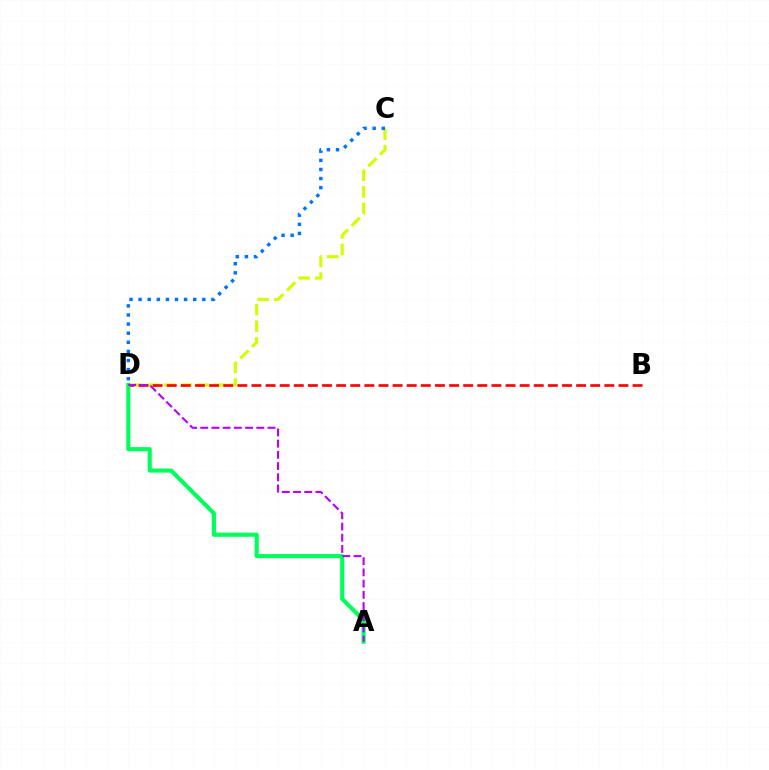{('C', 'D'): [{'color': '#d1ff00', 'line_style': 'dashed', 'thickness': 2.26}, {'color': '#0074ff', 'line_style': 'dotted', 'thickness': 2.47}], ('B', 'D'): [{'color': '#ff0000', 'line_style': 'dashed', 'thickness': 1.92}], ('A', 'D'): [{'color': '#00ff5c', 'line_style': 'solid', 'thickness': 2.98}, {'color': '#b900ff', 'line_style': 'dashed', 'thickness': 1.52}]}